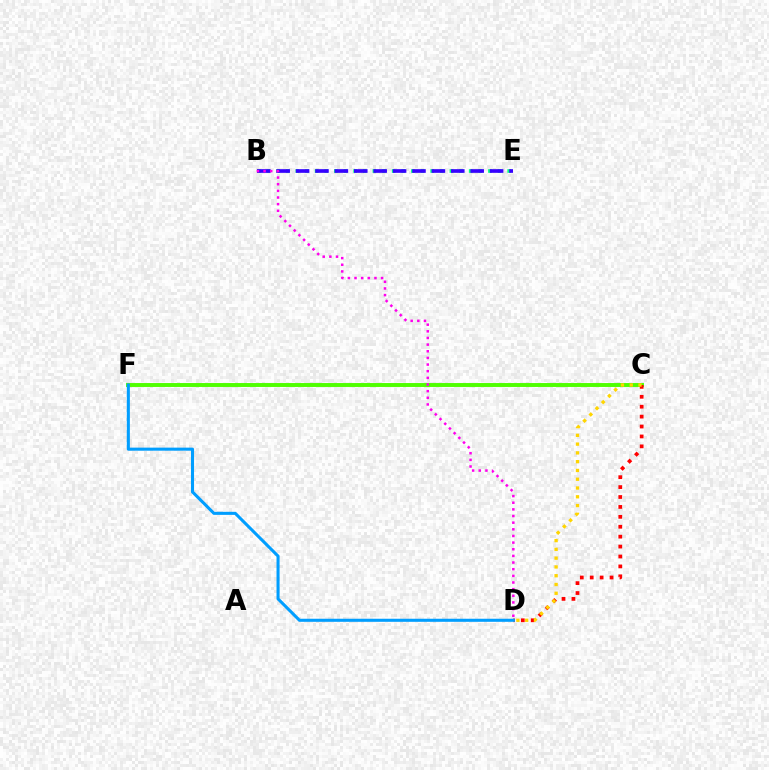{('C', 'F'): [{'color': '#4fff00', 'line_style': 'solid', 'thickness': 2.82}], ('C', 'D'): [{'color': '#ff0000', 'line_style': 'dotted', 'thickness': 2.69}, {'color': '#ffd500', 'line_style': 'dotted', 'thickness': 2.39}], ('B', 'E'): [{'color': '#00ff86', 'line_style': 'dotted', 'thickness': 2.62}, {'color': '#3700ff', 'line_style': 'dashed', 'thickness': 2.64}], ('D', 'F'): [{'color': '#009eff', 'line_style': 'solid', 'thickness': 2.21}], ('B', 'D'): [{'color': '#ff00ed', 'line_style': 'dotted', 'thickness': 1.81}]}